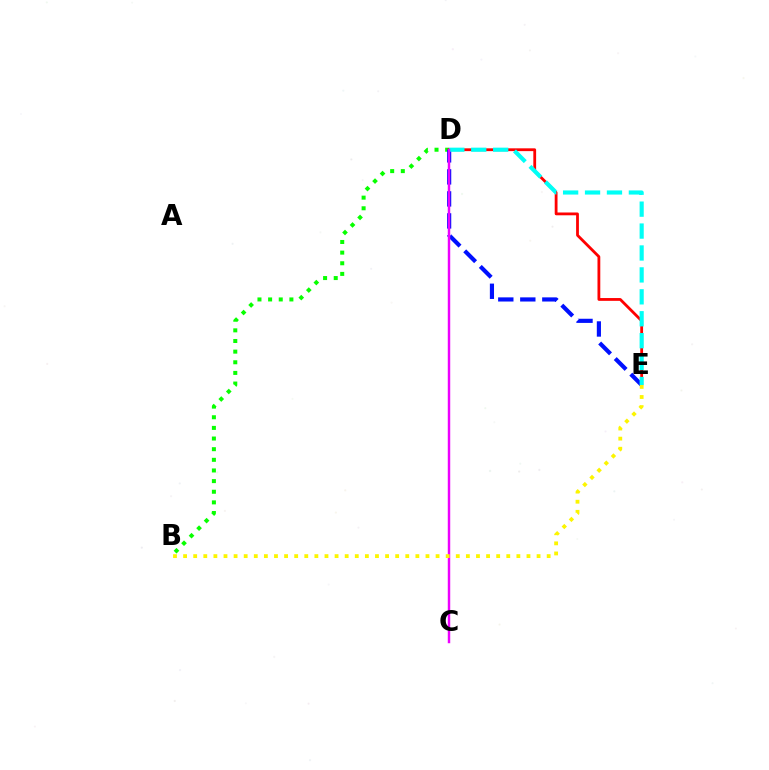{('B', 'D'): [{'color': '#08ff00', 'line_style': 'dotted', 'thickness': 2.89}], ('D', 'E'): [{'color': '#ff0000', 'line_style': 'solid', 'thickness': 2.02}, {'color': '#0010ff', 'line_style': 'dashed', 'thickness': 2.99}, {'color': '#00fff6', 'line_style': 'dashed', 'thickness': 2.98}], ('C', 'D'): [{'color': '#ee00ff', 'line_style': 'solid', 'thickness': 1.77}], ('B', 'E'): [{'color': '#fcf500', 'line_style': 'dotted', 'thickness': 2.74}]}